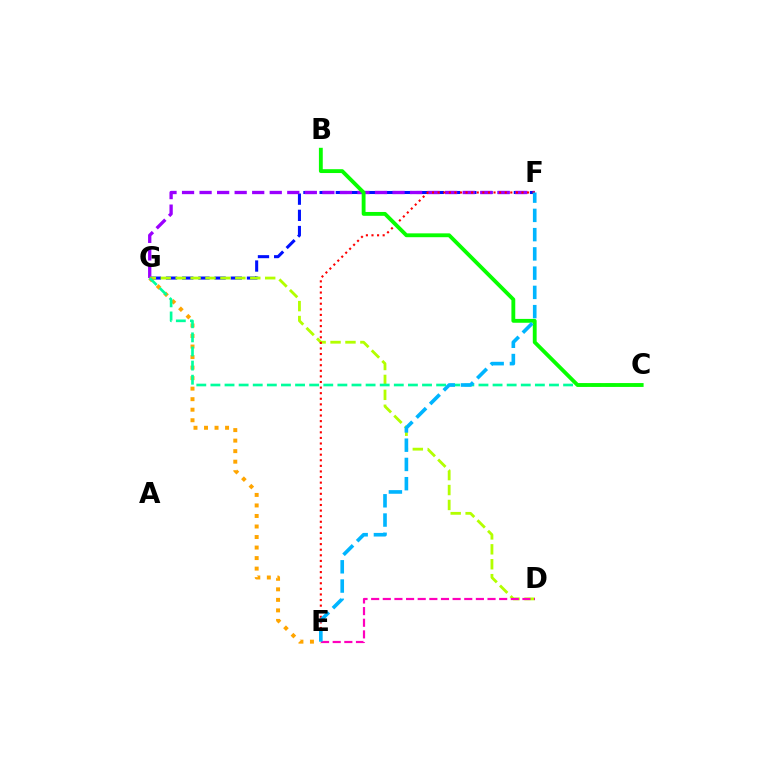{('F', 'G'): [{'color': '#0010ff', 'line_style': 'dashed', 'thickness': 2.2}, {'color': '#9b00ff', 'line_style': 'dashed', 'thickness': 2.38}], ('D', 'G'): [{'color': '#b3ff00', 'line_style': 'dashed', 'thickness': 2.03}], ('E', 'F'): [{'color': '#ff0000', 'line_style': 'dotted', 'thickness': 1.52}, {'color': '#00b5ff', 'line_style': 'dashed', 'thickness': 2.62}], ('D', 'E'): [{'color': '#ff00bd', 'line_style': 'dashed', 'thickness': 1.58}], ('E', 'G'): [{'color': '#ffa500', 'line_style': 'dotted', 'thickness': 2.86}], ('C', 'G'): [{'color': '#00ff9d', 'line_style': 'dashed', 'thickness': 1.92}], ('B', 'C'): [{'color': '#08ff00', 'line_style': 'solid', 'thickness': 2.77}]}